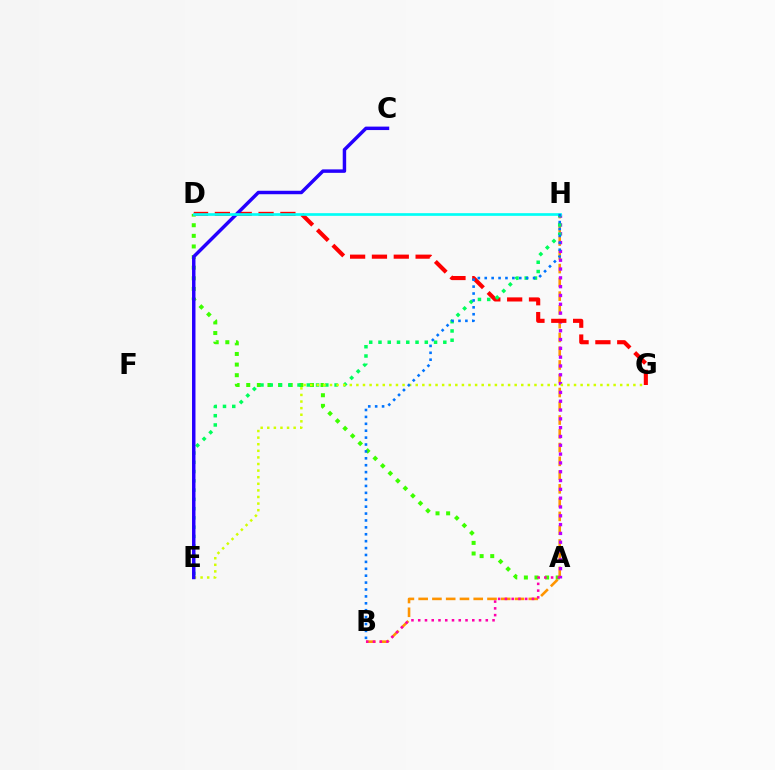{('A', 'D'): [{'color': '#3dff00', 'line_style': 'dotted', 'thickness': 2.88}], ('B', 'H'): [{'color': '#ff9400', 'line_style': 'dashed', 'thickness': 1.87}, {'color': '#0074ff', 'line_style': 'dotted', 'thickness': 1.88}], ('A', 'H'): [{'color': '#b900ff', 'line_style': 'dotted', 'thickness': 2.39}], ('D', 'G'): [{'color': '#ff0000', 'line_style': 'dashed', 'thickness': 2.97}], ('A', 'B'): [{'color': '#ff00ac', 'line_style': 'dotted', 'thickness': 1.84}], ('E', 'H'): [{'color': '#00ff5c', 'line_style': 'dotted', 'thickness': 2.52}], ('E', 'G'): [{'color': '#d1ff00', 'line_style': 'dotted', 'thickness': 1.79}], ('C', 'E'): [{'color': '#2500ff', 'line_style': 'solid', 'thickness': 2.49}], ('D', 'H'): [{'color': '#00fff6', 'line_style': 'solid', 'thickness': 1.93}]}